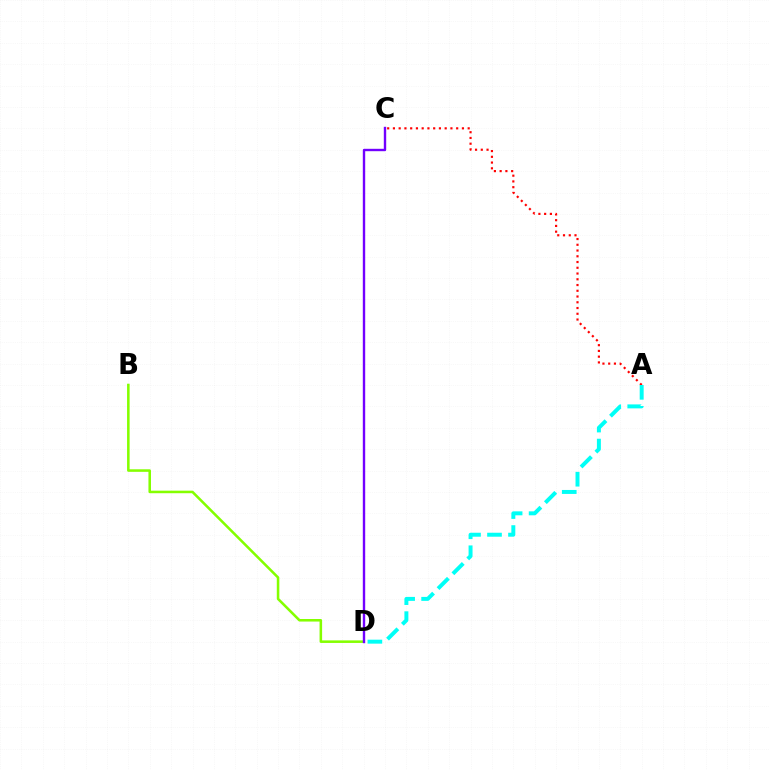{('A', 'C'): [{'color': '#ff0000', 'line_style': 'dotted', 'thickness': 1.56}], ('B', 'D'): [{'color': '#84ff00', 'line_style': 'solid', 'thickness': 1.84}], ('C', 'D'): [{'color': '#7200ff', 'line_style': 'solid', 'thickness': 1.72}], ('A', 'D'): [{'color': '#00fff6', 'line_style': 'dashed', 'thickness': 2.85}]}